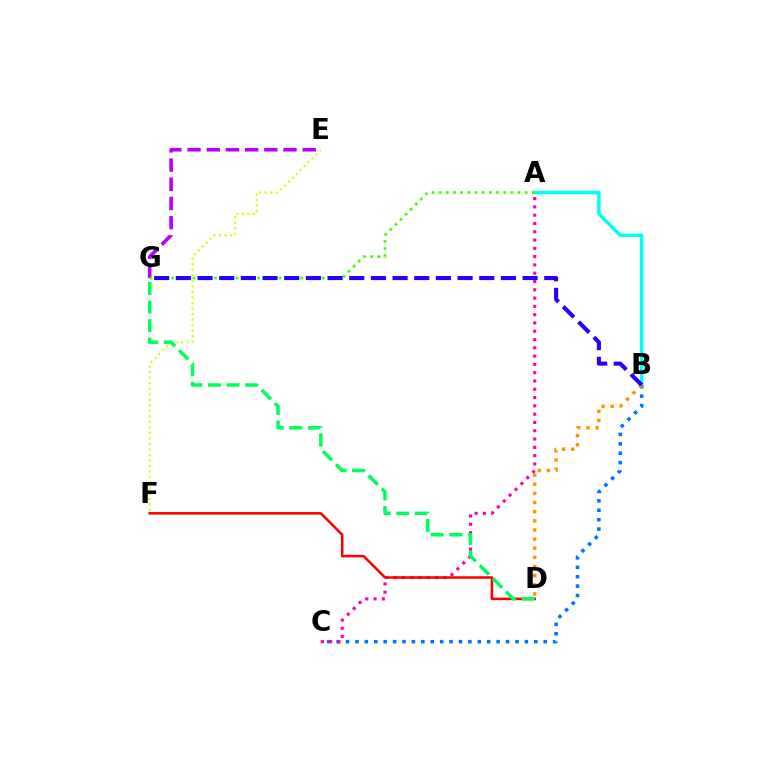{('A', 'B'): [{'color': '#00fff6', 'line_style': 'solid', 'thickness': 2.51}], ('E', 'G'): [{'color': '#b900ff', 'line_style': 'dashed', 'thickness': 2.61}], ('B', 'C'): [{'color': '#0074ff', 'line_style': 'dotted', 'thickness': 2.56}], ('A', 'G'): [{'color': '#3dff00', 'line_style': 'dotted', 'thickness': 1.95}], ('A', 'C'): [{'color': '#ff00ac', 'line_style': 'dotted', 'thickness': 2.25}], ('D', 'F'): [{'color': '#ff0000', 'line_style': 'solid', 'thickness': 1.83}], ('B', 'D'): [{'color': '#ff9400', 'line_style': 'dotted', 'thickness': 2.48}], ('E', 'F'): [{'color': '#d1ff00', 'line_style': 'dotted', 'thickness': 1.5}], ('D', 'G'): [{'color': '#00ff5c', 'line_style': 'dashed', 'thickness': 2.53}], ('B', 'G'): [{'color': '#2500ff', 'line_style': 'dashed', 'thickness': 2.94}]}